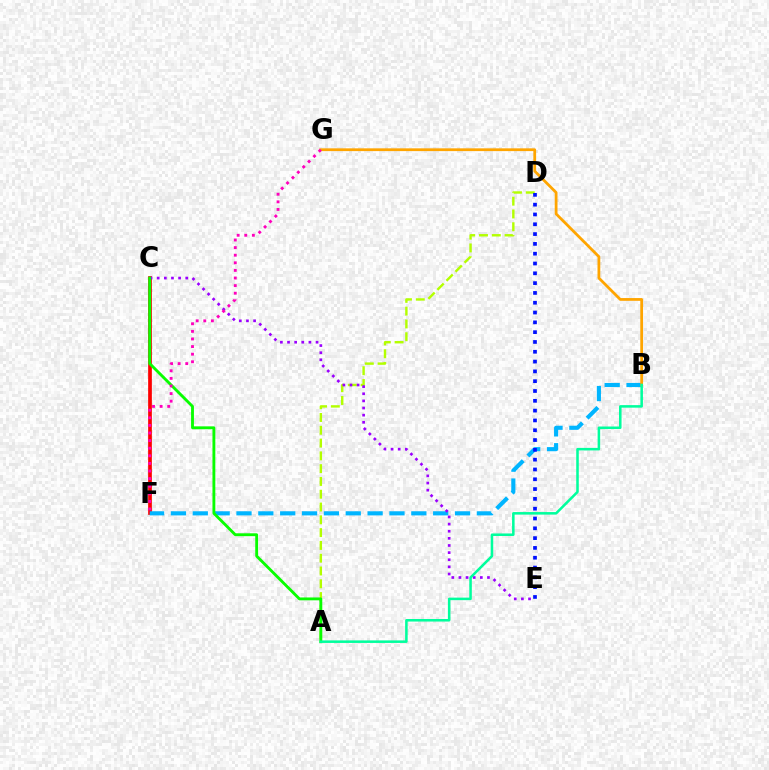{('A', 'D'): [{'color': '#b3ff00', 'line_style': 'dashed', 'thickness': 1.74}], ('C', 'F'): [{'color': '#ff0000', 'line_style': 'solid', 'thickness': 2.67}], ('B', 'F'): [{'color': '#00b5ff', 'line_style': 'dashed', 'thickness': 2.97}], ('C', 'E'): [{'color': '#9b00ff', 'line_style': 'dotted', 'thickness': 1.94}], ('A', 'C'): [{'color': '#08ff00', 'line_style': 'solid', 'thickness': 2.06}], ('D', 'E'): [{'color': '#0010ff', 'line_style': 'dotted', 'thickness': 2.66}], ('B', 'G'): [{'color': '#ffa500', 'line_style': 'solid', 'thickness': 1.99}], ('F', 'G'): [{'color': '#ff00bd', 'line_style': 'dotted', 'thickness': 2.07}], ('A', 'B'): [{'color': '#00ff9d', 'line_style': 'solid', 'thickness': 1.83}]}